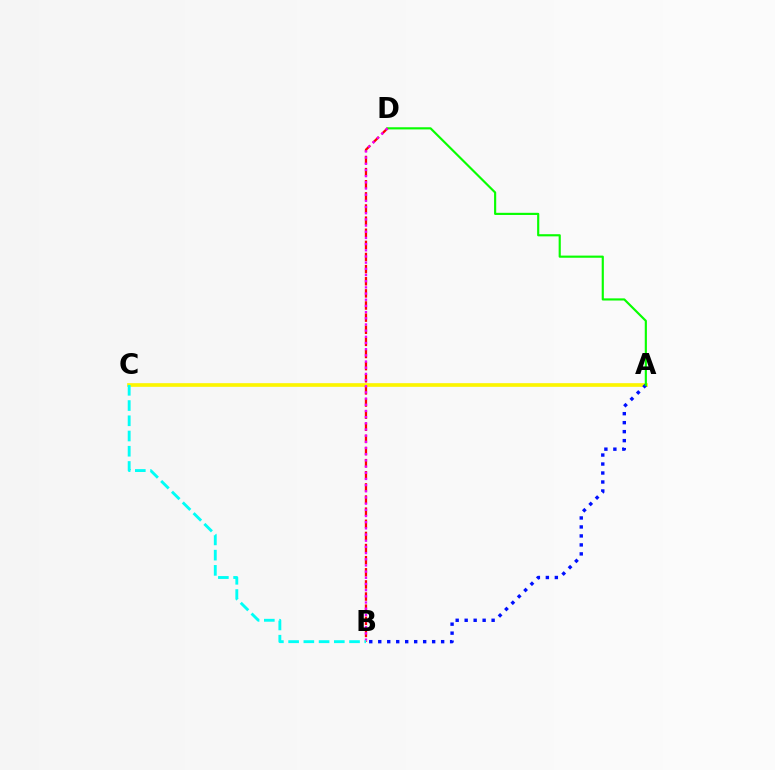{('A', 'C'): [{'color': '#fcf500', 'line_style': 'solid', 'thickness': 2.64}], ('A', 'B'): [{'color': '#0010ff', 'line_style': 'dotted', 'thickness': 2.44}], ('A', 'D'): [{'color': '#08ff00', 'line_style': 'solid', 'thickness': 1.55}], ('B', 'D'): [{'color': '#ff0000', 'line_style': 'dashed', 'thickness': 1.65}, {'color': '#ee00ff', 'line_style': 'dotted', 'thickness': 1.68}], ('B', 'C'): [{'color': '#00fff6', 'line_style': 'dashed', 'thickness': 2.07}]}